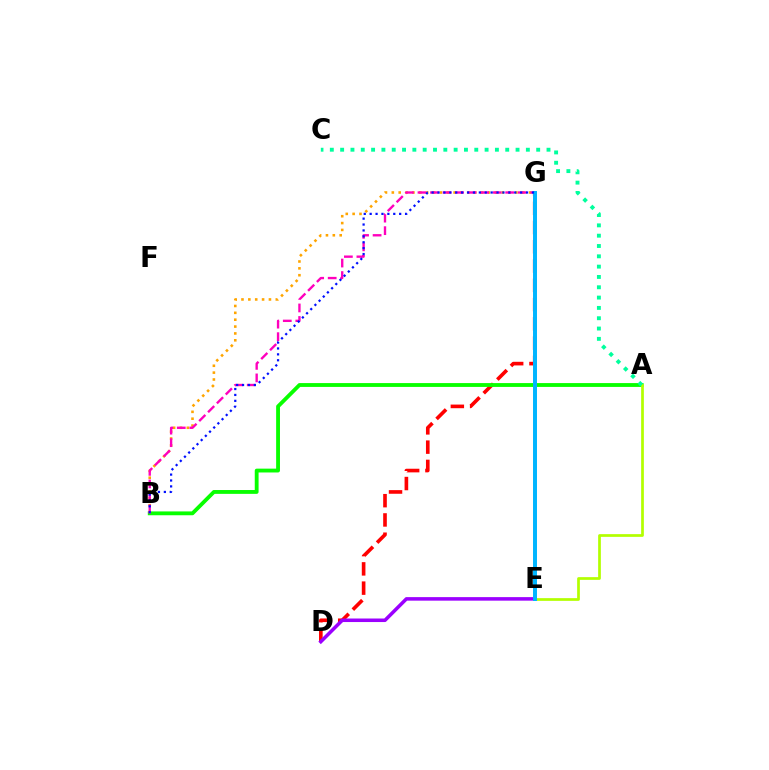{('D', 'G'): [{'color': '#ff0000', 'line_style': 'dashed', 'thickness': 2.62}], ('D', 'E'): [{'color': '#9b00ff', 'line_style': 'solid', 'thickness': 2.55}], ('A', 'B'): [{'color': '#08ff00', 'line_style': 'solid', 'thickness': 2.76}], ('A', 'E'): [{'color': '#b3ff00', 'line_style': 'solid', 'thickness': 1.96}], ('A', 'C'): [{'color': '#00ff9d', 'line_style': 'dotted', 'thickness': 2.8}], ('B', 'G'): [{'color': '#ffa500', 'line_style': 'dotted', 'thickness': 1.87}, {'color': '#ff00bd', 'line_style': 'dashed', 'thickness': 1.7}, {'color': '#0010ff', 'line_style': 'dotted', 'thickness': 1.6}], ('E', 'G'): [{'color': '#00b5ff', 'line_style': 'solid', 'thickness': 2.86}]}